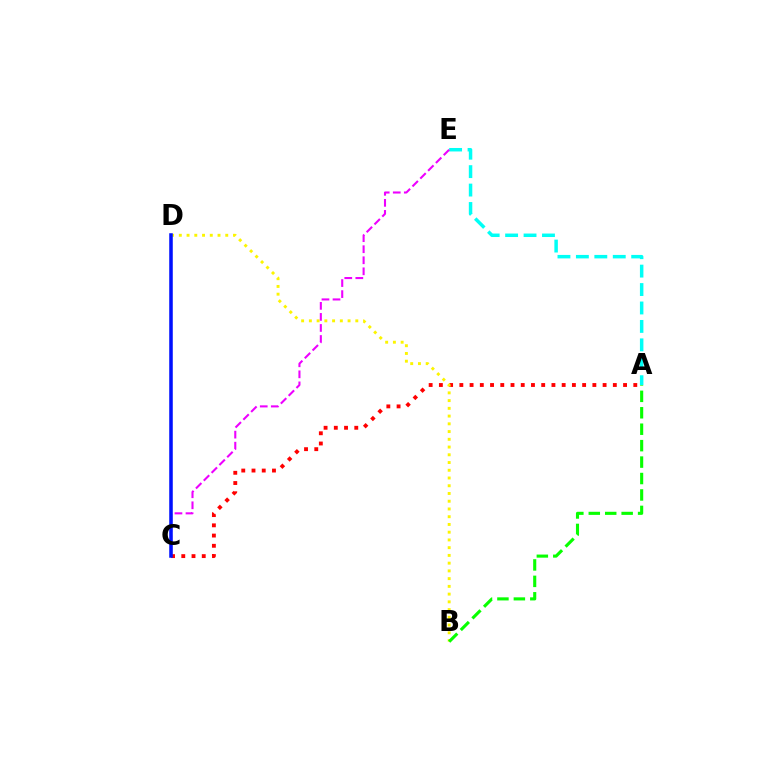{('A', 'E'): [{'color': '#00fff6', 'line_style': 'dashed', 'thickness': 2.5}], ('A', 'C'): [{'color': '#ff0000', 'line_style': 'dotted', 'thickness': 2.78}], ('B', 'D'): [{'color': '#fcf500', 'line_style': 'dotted', 'thickness': 2.1}], ('A', 'B'): [{'color': '#08ff00', 'line_style': 'dashed', 'thickness': 2.23}], ('C', 'E'): [{'color': '#ee00ff', 'line_style': 'dashed', 'thickness': 1.5}], ('C', 'D'): [{'color': '#0010ff', 'line_style': 'solid', 'thickness': 2.55}]}